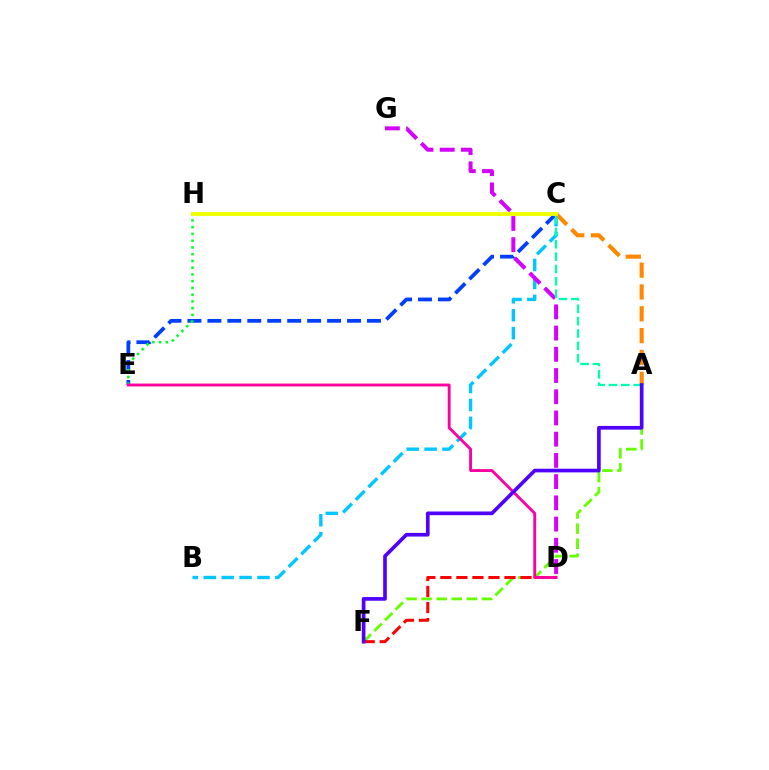{('A', 'F'): [{'color': '#66ff00', 'line_style': 'dashed', 'thickness': 2.05}, {'color': '#4f00ff', 'line_style': 'solid', 'thickness': 2.64}], ('B', 'C'): [{'color': '#00c7ff', 'line_style': 'dashed', 'thickness': 2.43}], ('C', 'E'): [{'color': '#003fff', 'line_style': 'dashed', 'thickness': 2.71}], ('D', 'G'): [{'color': '#d600ff', 'line_style': 'dashed', 'thickness': 2.88}], ('E', 'H'): [{'color': '#00ff27', 'line_style': 'dotted', 'thickness': 1.83}], ('A', 'C'): [{'color': '#ff8800', 'line_style': 'dashed', 'thickness': 2.96}, {'color': '#00ffaf', 'line_style': 'dashed', 'thickness': 1.68}], ('D', 'F'): [{'color': '#ff0000', 'line_style': 'dashed', 'thickness': 2.18}], ('D', 'E'): [{'color': '#ff00a0', 'line_style': 'solid', 'thickness': 2.07}], ('C', 'H'): [{'color': '#eeff00', 'line_style': 'solid', 'thickness': 2.77}]}